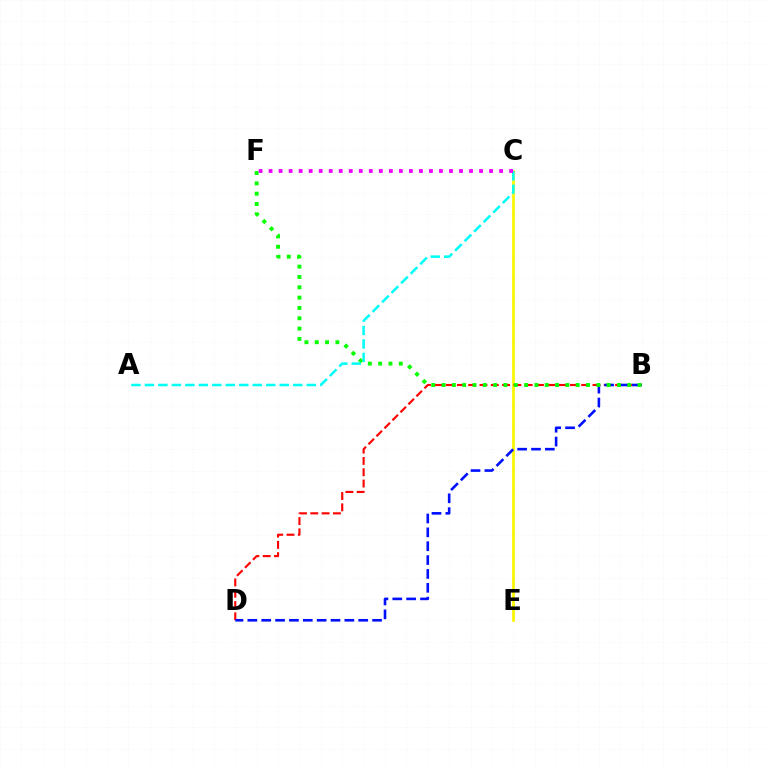{('C', 'E'): [{'color': '#fcf500', 'line_style': 'solid', 'thickness': 1.97}], ('B', 'D'): [{'color': '#ff0000', 'line_style': 'dashed', 'thickness': 1.54}, {'color': '#0010ff', 'line_style': 'dashed', 'thickness': 1.88}], ('B', 'F'): [{'color': '#08ff00', 'line_style': 'dotted', 'thickness': 2.8}], ('A', 'C'): [{'color': '#00fff6', 'line_style': 'dashed', 'thickness': 1.83}], ('C', 'F'): [{'color': '#ee00ff', 'line_style': 'dotted', 'thickness': 2.72}]}